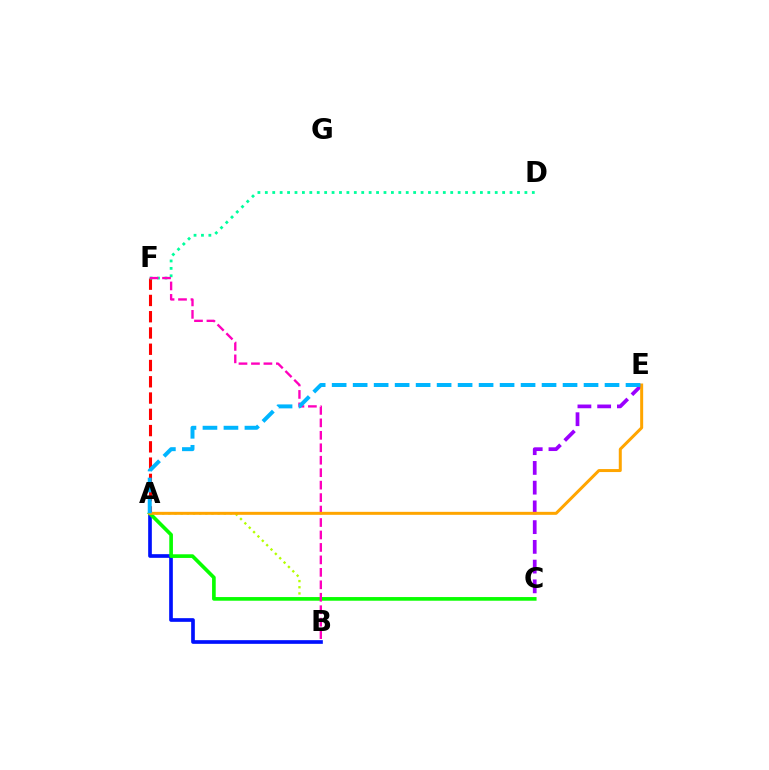{('A', 'F'): [{'color': '#ff0000', 'line_style': 'dashed', 'thickness': 2.21}], ('A', 'C'): [{'color': '#b3ff00', 'line_style': 'dotted', 'thickness': 1.67}, {'color': '#08ff00', 'line_style': 'solid', 'thickness': 2.63}], ('A', 'B'): [{'color': '#0010ff', 'line_style': 'solid', 'thickness': 2.64}], ('C', 'E'): [{'color': '#9b00ff', 'line_style': 'dashed', 'thickness': 2.68}], ('D', 'F'): [{'color': '#00ff9d', 'line_style': 'dotted', 'thickness': 2.02}], ('B', 'F'): [{'color': '#ff00bd', 'line_style': 'dashed', 'thickness': 1.69}], ('A', 'E'): [{'color': '#ffa500', 'line_style': 'solid', 'thickness': 2.16}, {'color': '#00b5ff', 'line_style': 'dashed', 'thickness': 2.85}]}